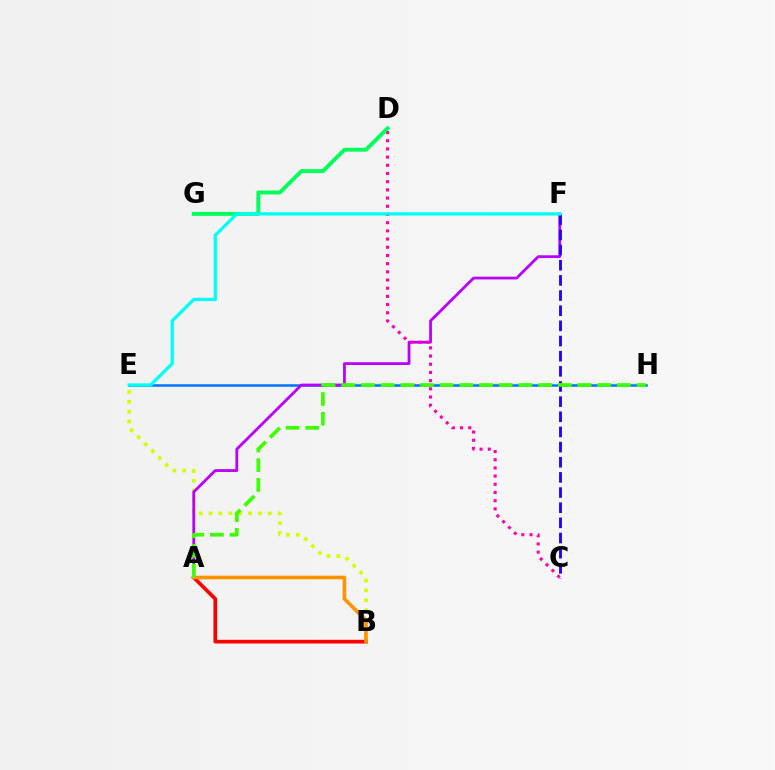{('E', 'H'): [{'color': '#0074ff', 'line_style': 'solid', 'thickness': 1.82}], ('B', 'E'): [{'color': '#d1ff00', 'line_style': 'dotted', 'thickness': 2.68}], ('A', 'B'): [{'color': '#ff0000', 'line_style': 'solid', 'thickness': 2.66}, {'color': '#ff9400', 'line_style': 'solid', 'thickness': 2.62}], ('A', 'F'): [{'color': '#b900ff', 'line_style': 'solid', 'thickness': 2.01}], ('C', 'D'): [{'color': '#ff00ac', 'line_style': 'dotted', 'thickness': 2.23}], ('C', 'F'): [{'color': '#2500ff', 'line_style': 'dashed', 'thickness': 2.06}], ('A', 'H'): [{'color': '#3dff00', 'line_style': 'dashed', 'thickness': 2.67}], ('D', 'G'): [{'color': '#00ff5c', 'line_style': 'solid', 'thickness': 2.82}], ('E', 'F'): [{'color': '#00fff6', 'line_style': 'solid', 'thickness': 2.35}]}